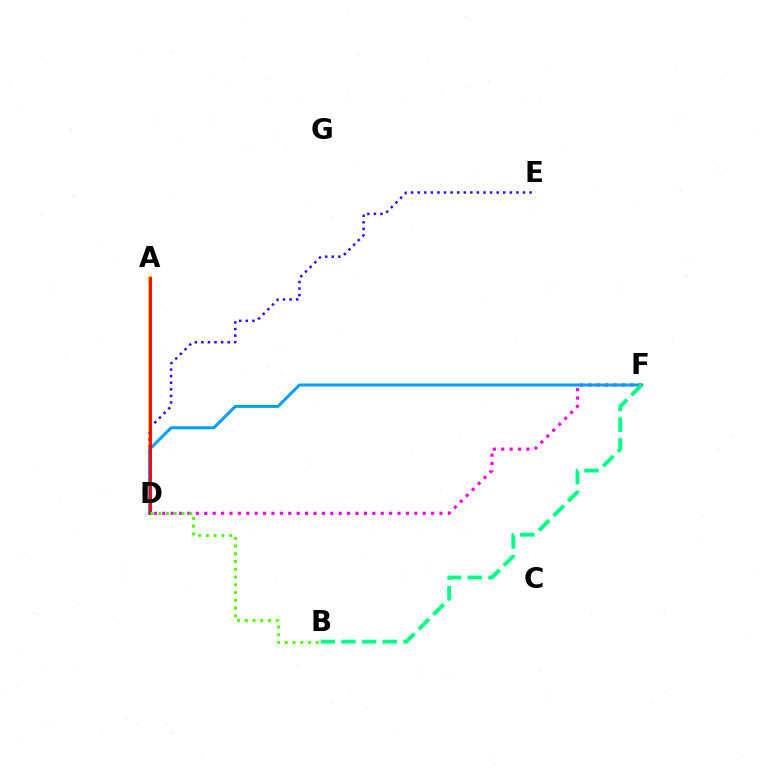{('A', 'D'): [{'color': '#ffd500', 'line_style': 'solid', 'thickness': 2.85}, {'color': '#ff0000', 'line_style': 'solid', 'thickness': 2.05}], ('D', 'F'): [{'color': '#ff00ed', 'line_style': 'dotted', 'thickness': 2.28}, {'color': '#009eff', 'line_style': 'solid', 'thickness': 2.16}], ('D', 'E'): [{'color': '#3700ff', 'line_style': 'dotted', 'thickness': 1.79}], ('B', 'D'): [{'color': '#4fff00', 'line_style': 'dotted', 'thickness': 2.1}], ('B', 'F'): [{'color': '#00ff86', 'line_style': 'dashed', 'thickness': 2.81}]}